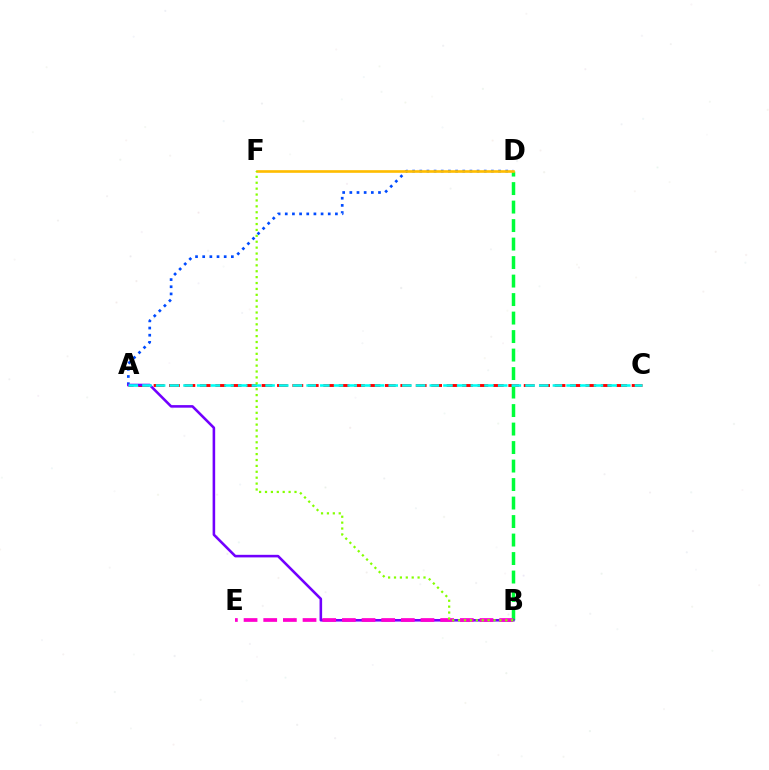{('A', 'C'): [{'color': '#ff0000', 'line_style': 'dashed', 'thickness': 2.1}, {'color': '#00fff6', 'line_style': 'dashed', 'thickness': 1.86}], ('B', 'D'): [{'color': '#00ff39', 'line_style': 'dashed', 'thickness': 2.51}], ('A', 'D'): [{'color': '#004bff', 'line_style': 'dotted', 'thickness': 1.95}], ('A', 'B'): [{'color': '#7200ff', 'line_style': 'solid', 'thickness': 1.86}], ('B', 'E'): [{'color': '#ff00cf', 'line_style': 'dashed', 'thickness': 2.67}], ('D', 'F'): [{'color': '#ffbd00', 'line_style': 'solid', 'thickness': 1.9}], ('B', 'F'): [{'color': '#84ff00', 'line_style': 'dotted', 'thickness': 1.6}]}